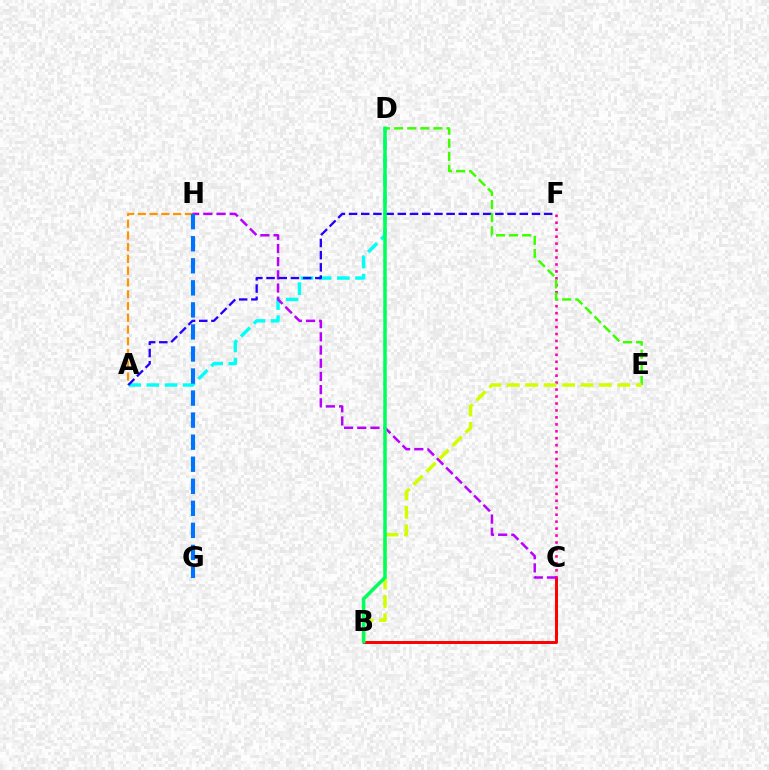{('A', 'D'): [{'color': '#00fff6', 'line_style': 'dashed', 'thickness': 2.47}], ('B', 'C'): [{'color': '#ff0000', 'line_style': 'solid', 'thickness': 2.14}], ('A', 'H'): [{'color': '#ff9400', 'line_style': 'dashed', 'thickness': 1.6}], ('C', 'F'): [{'color': '#ff00ac', 'line_style': 'dotted', 'thickness': 1.89}], ('C', 'H'): [{'color': '#b900ff', 'line_style': 'dashed', 'thickness': 1.79}], ('A', 'F'): [{'color': '#2500ff', 'line_style': 'dashed', 'thickness': 1.66}], ('D', 'E'): [{'color': '#3dff00', 'line_style': 'dashed', 'thickness': 1.78}], ('G', 'H'): [{'color': '#0074ff', 'line_style': 'dashed', 'thickness': 3.0}], ('B', 'E'): [{'color': '#d1ff00', 'line_style': 'dashed', 'thickness': 2.5}], ('B', 'D'): [{'color': '#00ff5c', 'line_style': 'solid', 'thickness': 2.53}]}